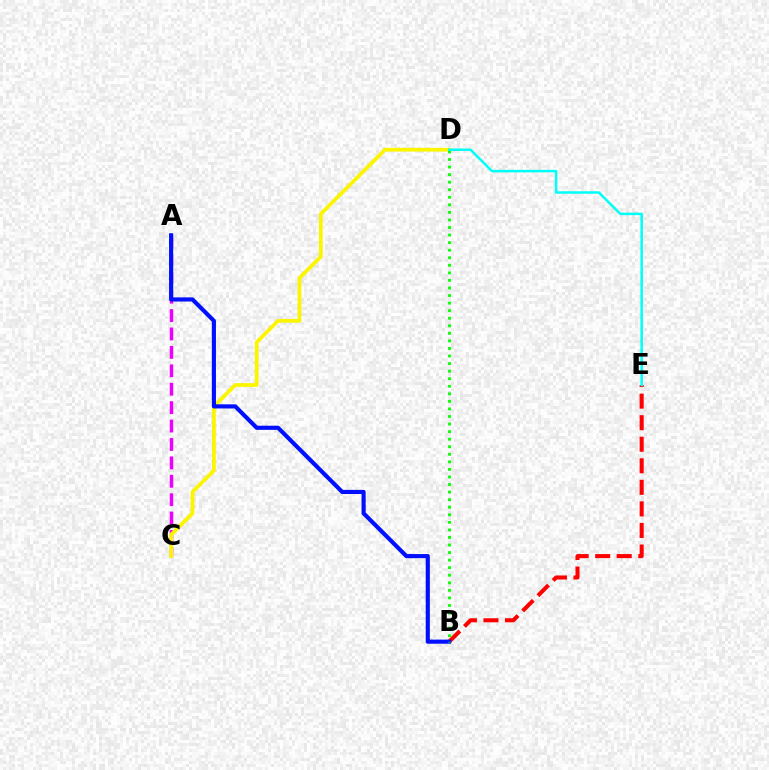{('A', 'C'): [{'color': '#ee00ff', 'line_style': 'dashed', 'thickness': 2.5}], ('B', 'E'): [{'color': '#ff0000', 'line_style': 'dashed', 'thickness': 2.93}], ('C', 'D'): [{'color': '#fcf500', 'line_style': 'solid', 'thickness': 2.71}], ('A', 'B'): [{'color': '#0010ff', 'line_style': 'solid', 'thickness': 2.98}], ('B', 'D'): [{'color': '#08ff00', 'line_style': 'dotted', 'thickness': 2.05}], ('D', 'E'): [{'color': '#00fff6', 'line_style': 'solid', 'thickness': 1.8}]}